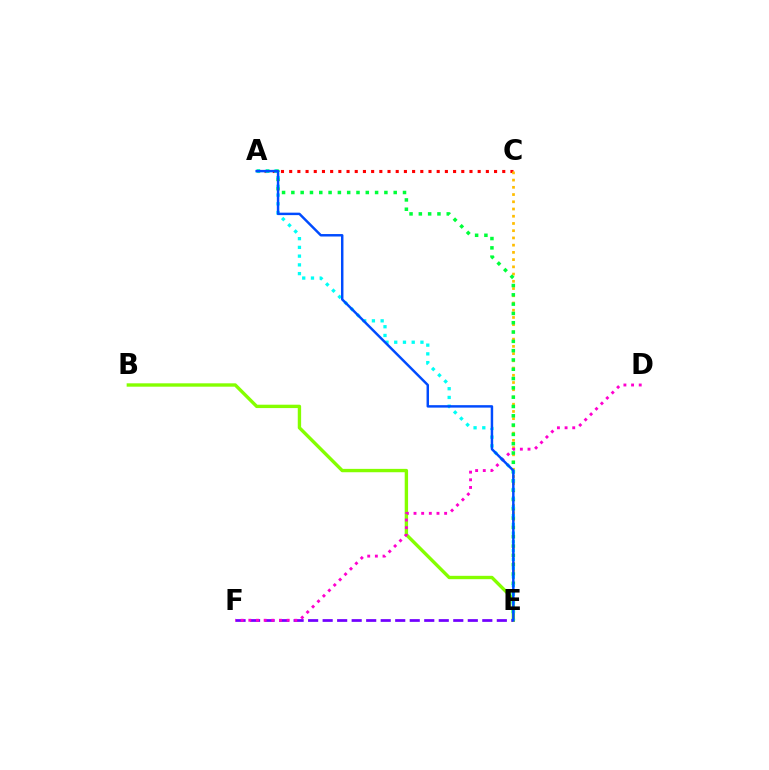{('A', 'C'): [{'color': '#ff0000', 'line_style': 'dotted', 'thickness': 2.23}], ('C', 'E'): [{'color': '#ffbd00', 'line_style': 'dotted', 'thickness': 1.96}], ('A', 'E'): [{'color': '#00ff39', 'line_style': 'dotted', 'thickness': 2.53}, {'color': '#00fff6', 'line_style': 'dotted', 'thickness': 2.37}, {'color': '#004bff', 'line_style': 'solid', 'thickness': 1.77}], ('B', 'E'): [{'color': '#84ff00', 'line_style': 'solid', 'thickness': 2.43}], ('E', 'F'): [{'color': '#7200ff', 'line_style': 'dashed', 'thickness': 1.97}], ('D', 'F'): [{'color': '#ff00cf', 'line_style': 'dotted', 'thickness': 2.08}]}